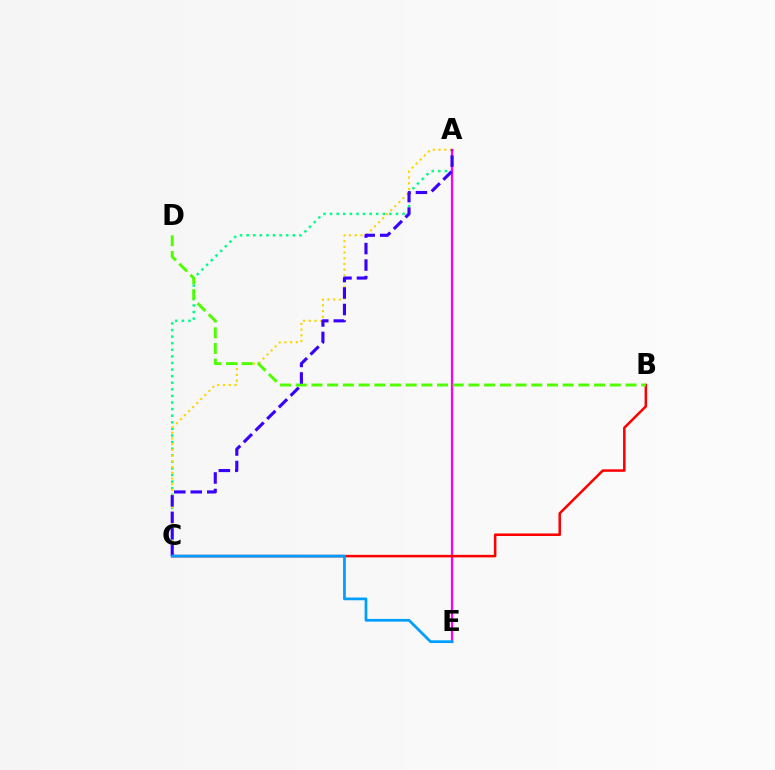{('A', 'C'): [{'color': '#00ff86', 'line_style': 'dotted', 'thickness': 1.79}, {'color': '#ffd500', 'line_style': 'dotted', 'thickness': 1.55}, {'color': '#3700ff', 'line_style': 'dashed', 'thickness': 2.24}], ('A', 'E'): [{'color': '#ff00ed', 'line_style': 'solid', 'thickness': 1.61}], ('B', 'C'): [{'color': '#ff0000', 'line_style': 'solid', 'thickness': 1.82}], ('B', 'D'): [{'color': '#4fff00', 'line_style': 'dashed', 'thickness': 2.13}], ('C', 'E'): [{'color': '#009eff', 'line_style': 'solid', 'thickness': 1.97}]}